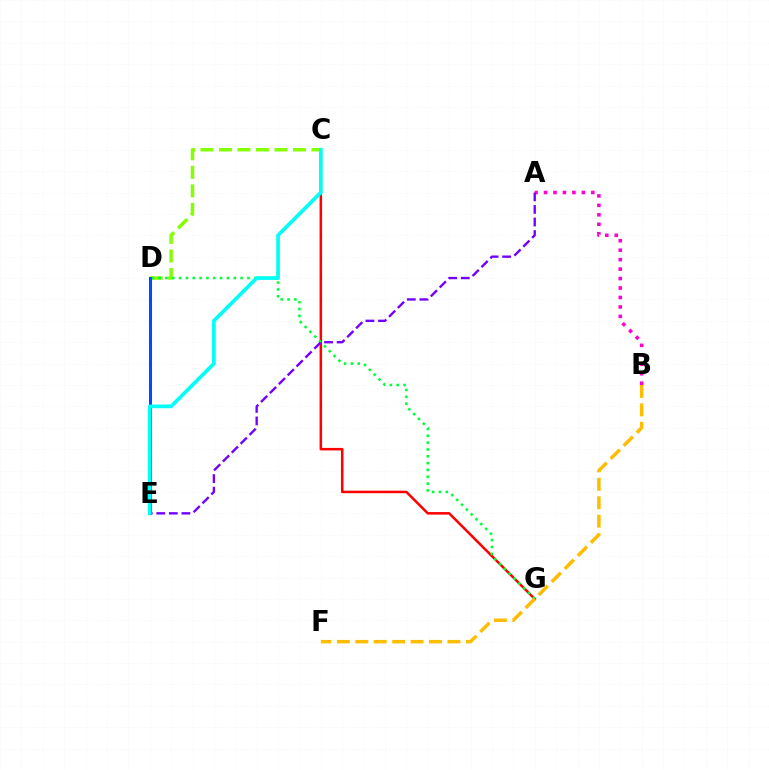{('A', 'B'): [{'color': '#ff00cf', 'line_style': 'dotted', 'thickness': 2.57}], ('C', 'D'): [{'color': '#84ff00', 'line_style': 'dashed', 'thickness': 2.51}], ('C', 'G'): [{'color': '#ff0000', 'line_style': 'solid', 'thickness': 1.82}], ('D', 'G'): [{'color': '#00ff39', 'line_style': 'dotted', 'thickness': 1.86}], ('A', 'E'): [{'color': '#7200ff', 'line_style': 'dashed', 'thickness': 1.71}], ('D', 'E'): [{'color': '#004bff', 'line_style': 'solid', 'thickness': 2.18}], ('B', 'F'): [{'color': '#ffbd00', 'line_style': 'dashed', 'thickness': 2.5}], ('C', 'E'): [{'color': '#00fff6', 'line_style': 'solid', 'thickness': 2.66}]}